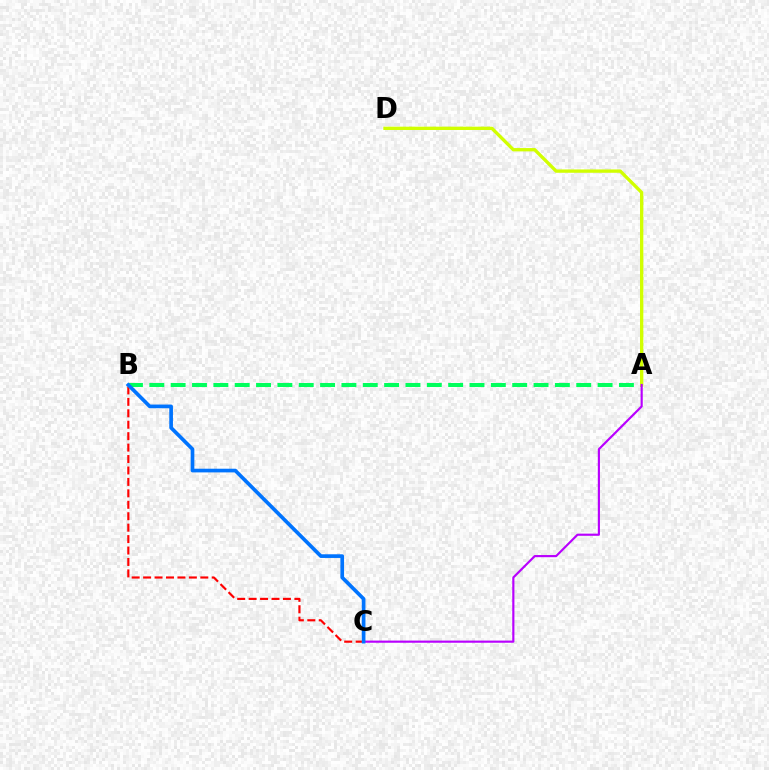{('A', 'B'): [{'color': '#00ff5c', 'line_style': 'dashed', 'thickness': 2.9}], ('A', 'D'): [{'color': '#d1ff00', 'line_style': 'solid', 'thickness': 2.4}], ('A', 'C'): [{'color': '#b900ff', 'line_style': 'solid', 'thickness': 1.56}], ('B', 'C'): [{'color': '#ff0000', 'line_style': 'dashed', 'thickness': 1.55}, {'color': '#0074ff', 'line_style': 'solid', 'thickness': 2.65}]}